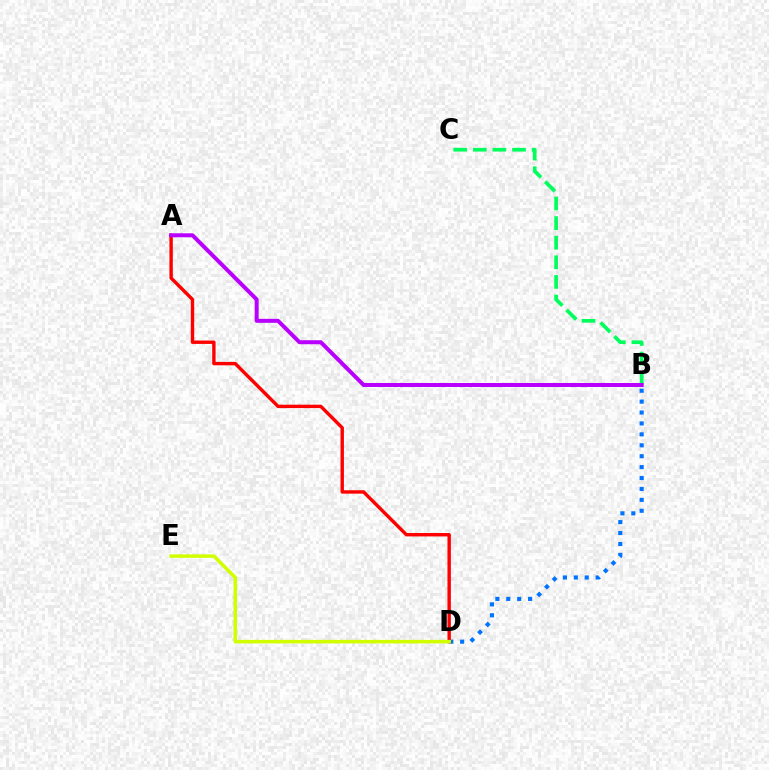{('B', 'D'): [{'color': '#0074ff', 'line_style': 'dotted', 'thickness': 2.97}], ('B', 'C'): [{'color': '#00ff5c', 'line_style': 'dashed', 'thickness': 2.66}], ('A', 'D'): [{'color': '#ff0000', 'line_style': 'solid', 'thickness': 2.45}], ('D', 'E'): [{'color': '#d1ff00', 'line_style': 'solid', 'thickness': 2.54}], ('A', 'B'): [{'color': '#b900ff', 'line_style': 'solid', 'thickness': 2.87}]}